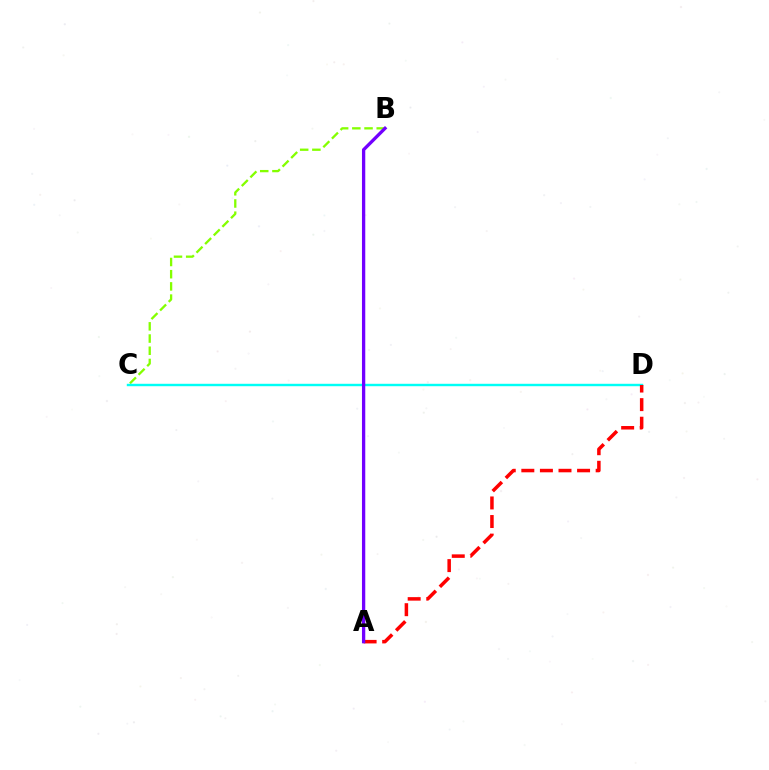{('B', 'C'): [{'color': '#84ff00', 'line_style': 'dashed', 'thickness': 1.66}], ('C', 'D'): [{'color': '#00fff6', 'line_style': 'solid', 'thickness': 1.75}], ('A', 'D'): [{'color': '#ff0000', 'line_style': 'dashed', 'thickness': 2.52}], ('A', 'B'): [{'color': '#7200ff', 'line_style': 'solid', 'thickness': 2.38}]}